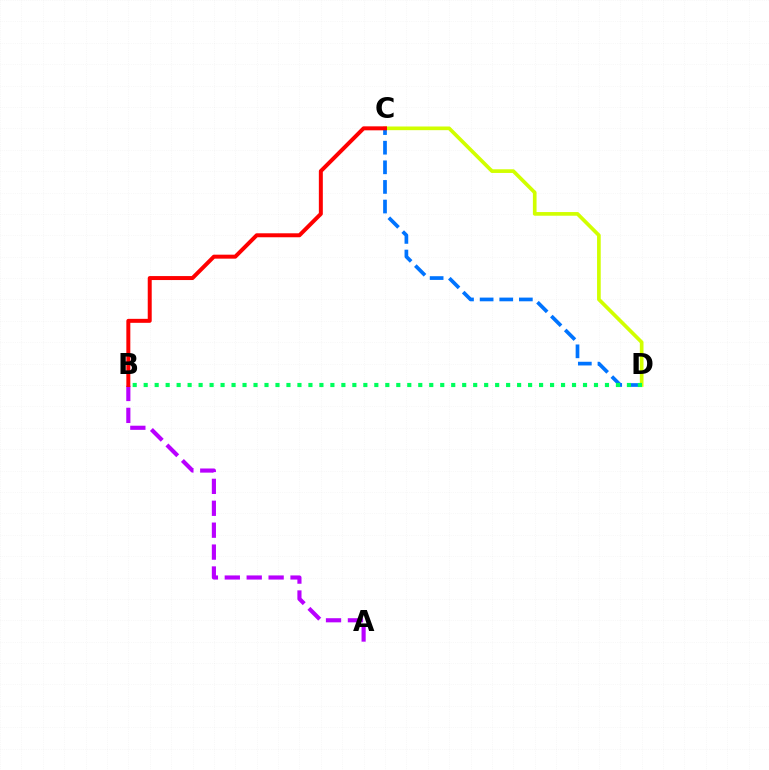{('A', 'B'): [{'color': '#b900ff', 'line_style': 'dashed', 'thickness': 2.98}], ('C', 'D'): [{'color': '#d1ff00', 'line_style': 'solid', 'thickness': 2.64}, {'color': '#0074ff', 'line_style': 'dashed', 'thickness': 2.66}], ('B', 'C'): [{'color': '#ff0000', 'line_style': 'solid', 'thickness': 2.87}], ('B', 'D'): [{'color': '#00ff5c', 'line_style': 'dotted', 'thickness': 2.98}]}